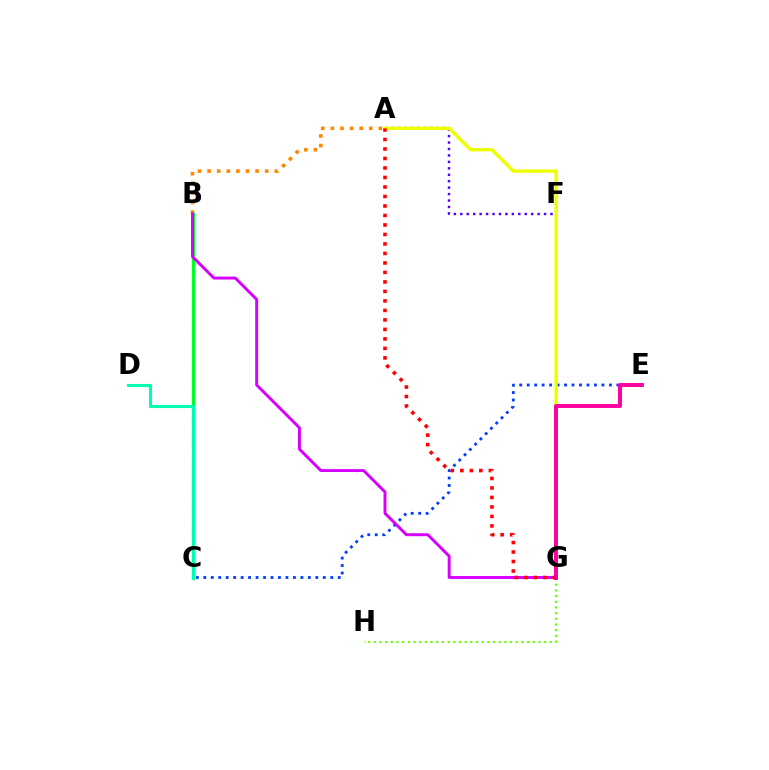{('B', 'C'): [{'color': '#00c7ff', 'line_style': 'dotted', 'thickness': 1.61}, {'color': '#00ff27', 'line_style': 'solid', 'thickness': 2.29}], ('A', 'F'): [{'color': '#4f00ff', 'line_style': 'dotted', 'thickness': 1.75}], ('G', 'H'): [{'color': '#66ff00', 'line_style': 'dotted', 'thickness': 1.54}], ('A', 'B'): [{'color': '#ff8800', 'line_style': 'dotted', 'thickness': 2.61}], ('C', 'E'): [{'color': '#003fff', 'line_style': 'dotted', 'thickness': 2.03}], ('A', 'G'): [{'color': '#eeff00', 'line_style': 'solid', 'thickness': 2.43}, {'color': '#ff0000', 'line_style': 'dotted', 'thickness': 2.58}], ('E', 'G'): [{'color': '#ff00a0', 'line_style': 'solid', 'thickness': 2.83}], ('B', 'G'): [{'color': '#d600ff', 'line_style': 'solid', 'thickness': 2.11}], ('C', 'D'): [{'color': '#00ffaf', 'line_style': 'solid', 'thickness': 2.23}]}